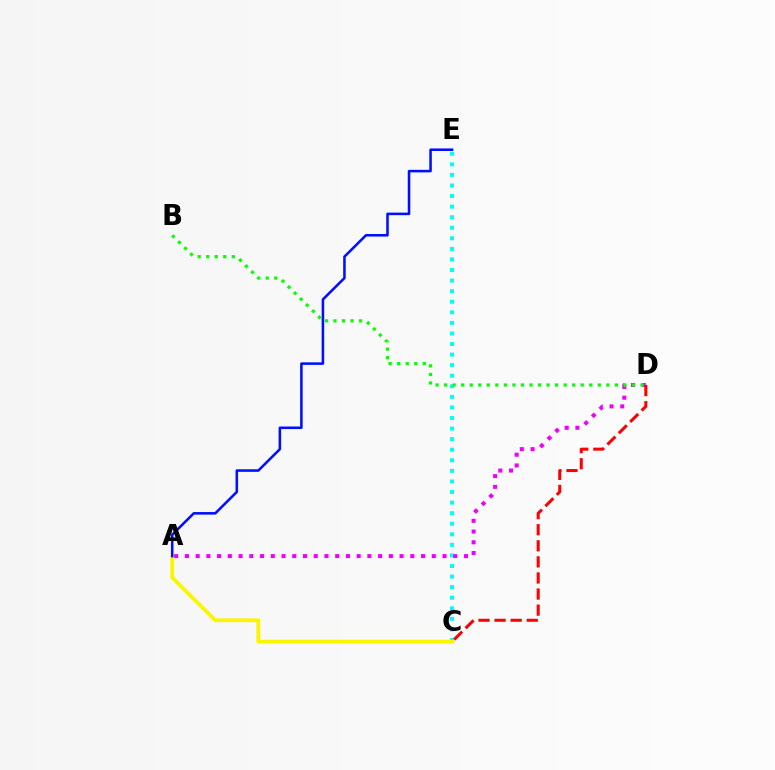{('C', 'E'): [{'color': '#00fff6', 'line_style': 'dotted', 'thickness': 2.87}], ('A', 'C'): [{'color': '#fcf500', 'line_style': 'solid', 'thickness': 2.74}], ('A', 'D'): [{'color': '#ee00ff', 'line_style': 'dotted', 'thickness': 2.92}], ('B', 'D'): [{'color': '#08ff00', 'line_style': 'dotted', 'thickness': 2.32}], ('A', 'E'): [{'color': '#0010ff', 'line_style': 'solid', 'thickness': 1.84}], ('C', 'D'): [{'color': '#ff0000', 'line_style': 'dashed', 'thickness': 2.18}]}